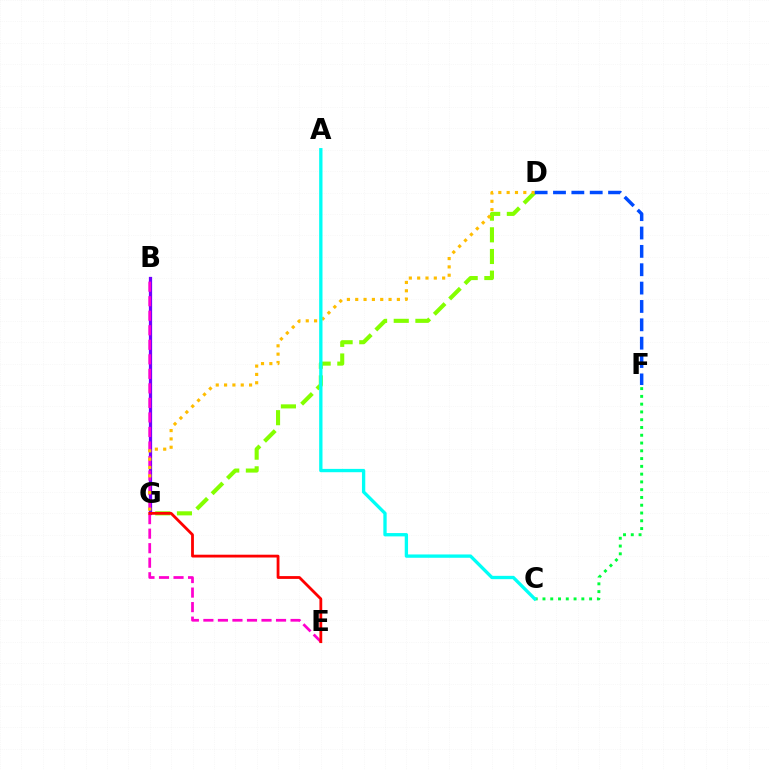{('D', 'G'): [{'color': '#84ff00', 'line_style': 'dashed', 'thickness': 2.94}, {'color': '#ffbd00', 'line_style': 'dotted', 'thickness': 2.26}], ('B', 'G'): [{'color': '#7200ff', 'line_style': 'solid', 'thickness': 2.34}], ('C', 'F'): [{'color': '#00ff39', 'line_style': 'dotted', 'thickness': 2.11}], ('B', 'E'): [{'color': '#ff00cf', 'line_style': 'dashed', 'thickness': 1.97}], ('A', 'C'): [{'color': '#00fff6', 'line_style': 'solid', 'thickness': 2.39}], ('E', 'G'): [{'color': '#ff0000', 'line_style': 'solid', 'thickness': 2.02}], ('D', 'F'): [{'color': '#004bff', 'line_style': 'dashed', 'thickness': 2.49}]}